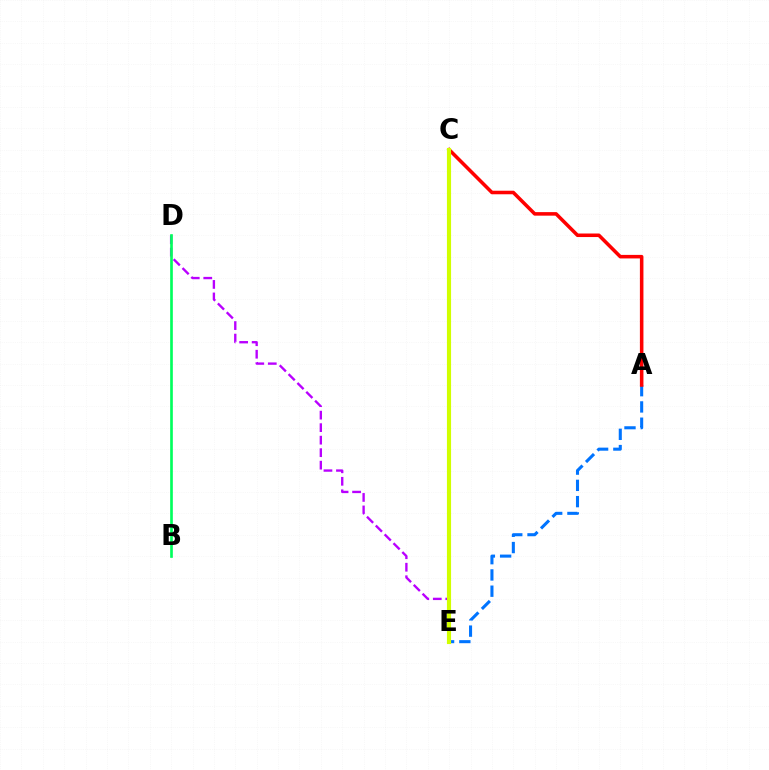{('A', 'E'): [{'color': '#0074ff', 'line_style': 'dashed', 'thickness': 2.21}], ('A', 'C'): [{'color': '#ff0000', 'line_style': 'solid', 'thickness': 2.55}], ('D', 'E'): [{'color': '#b900ff', 'line_style': 'dashed', 'thickness': 1.7}], ('C', 'E'): [{'color': '#d1ff00', 'line_style': 'solid', 'thickness': 2.97}], ('B', 'D'): [{'color': '#00ff5c', 'line_style': 'solid', 'thickness': 1.92}]}